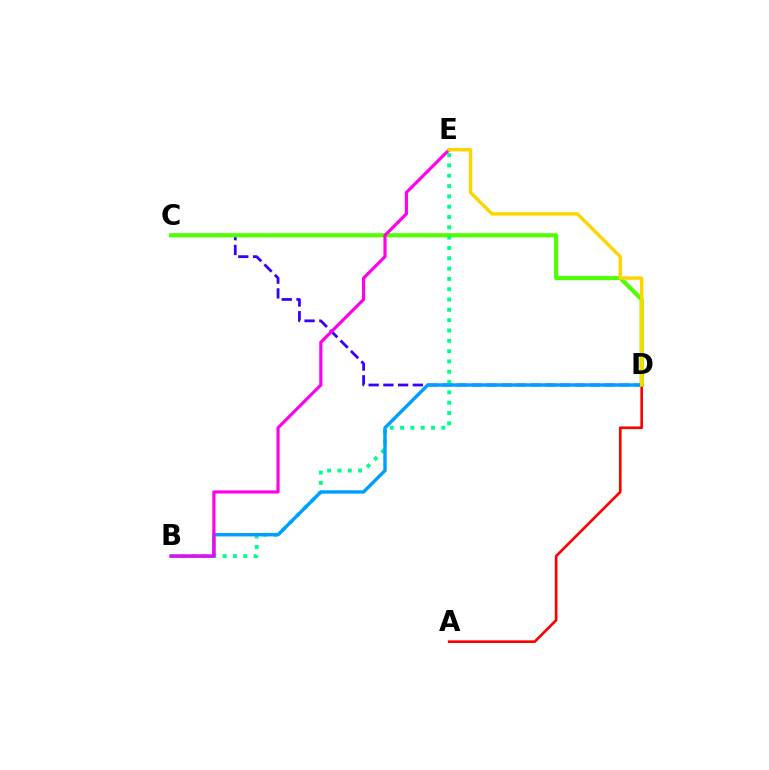{('C', 'D'): [{'color': '#3700ff', 'line_style': 'dashed', 'thickness': 2.0}, {'color': '#4fff00', 'line_style': 'solid', 'thickness': 2.99}], ('B', 'E'): [{'color': '#00ff86', 'line_style': 'dotted', 'thickness': 2.8}, {'color': '#ff00ed', 'line_style': 'solid', 'thickness': 2.28}], ('B', 'D'): [{'color': '#009eff', 'line_style': 'solid', 'thickness': 2.45}], ('A', 'D'): [{'color': '#ff0000', 'line_style': 'solid', 'thickness': 1.91}], ('D', 'E'): [{'color': '#ffd500', 'line_style': 'solid', 'thickness': 2.45}]}